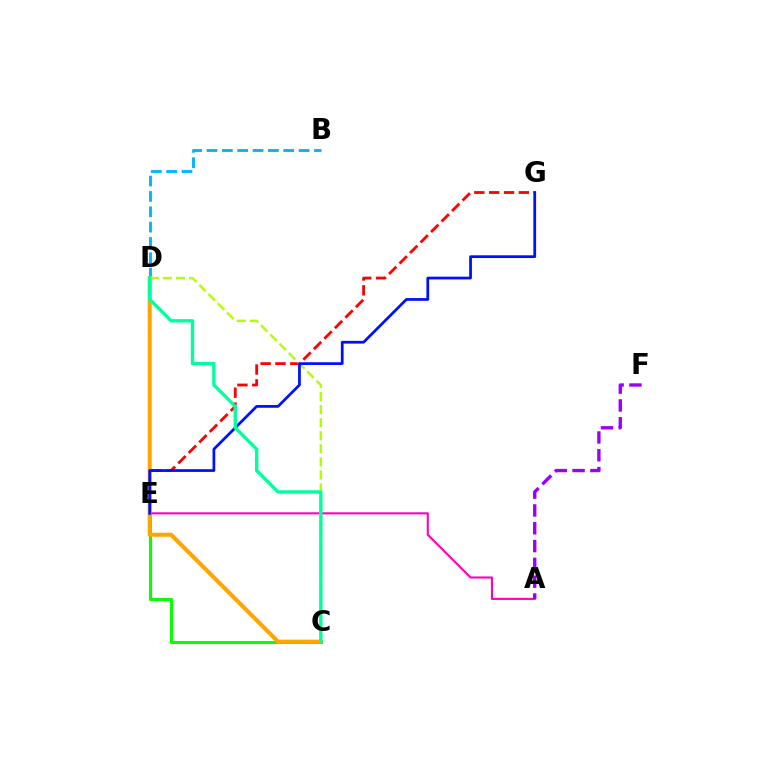{('E', 'G'): [{'color': '#ff0000', 'line_style': 'dashed', 'thickness': 2.02}, {'color': '#0010ff', 'line_style': 'solid', 'thickness': 1.98}], ('B', 'D'): [{'color': '#00b5ff', 'line_style': 'dashed', 'thickness': 2.08}], ('C', 'E'): [{'color': '#08ff00', 'line_style': 'solid', 'thickness': 2.19}], ('A', 'E'): [{'color': '#ff00bd', 'line_style': 'solid', 'thickness': 1.52}], ('C', 'D'): [{'color': '#ffa500', 'line_style': 'solid', 'thickness': 2.91}, {'color': '#b3ff00', 'line_style': 'dashed', 'thickness': 1.78}, {'color': '#00ff9d', 'line_style': 'solid', 'thickness': 2.43}], ('A', 'F'): [{'color': '#9b00ff', 'line_style': 'dashed', 'thickness': 2.42}]}